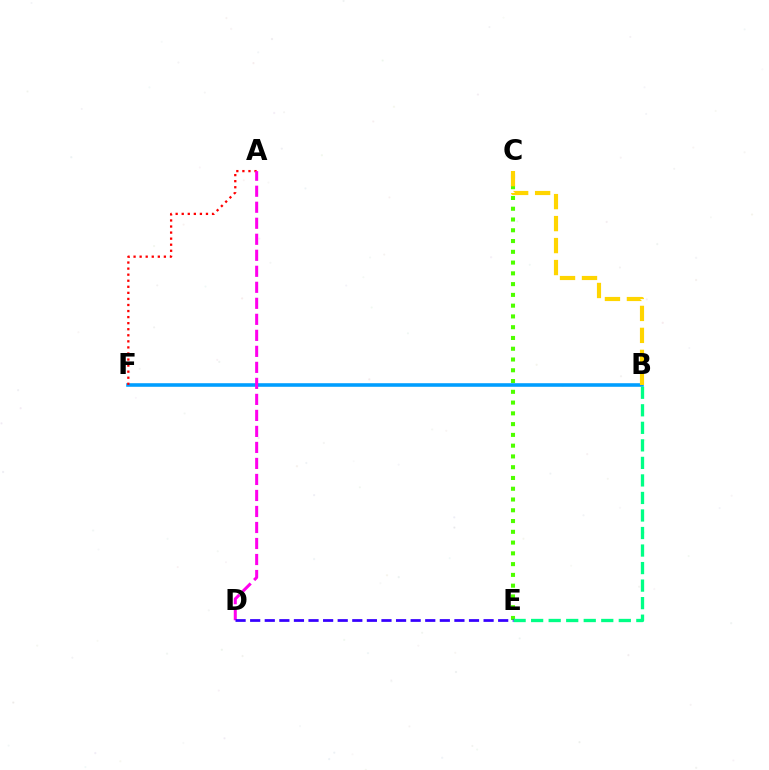{('C', 'E'): [{'color': '#4fff00', 'line_style': 'dotted', 'thickness': 2.93}], ('B', 'F'): [{'color': '#009eff', 'line_style': 'solid', 'thickness': 2.58}], ('A', 'F'): [{'color': '#ff0000', 'line_style': 'dotted', 'thickness': 1.65}], ('A', 'D'): [{'color': '#ff00ed', 'line_style': 'dashed', 'thickness': 2.18}], ('B', 'E'): [{'color': '#00ff86', 'line_style': 'dashed', 'thickness': 2.38}], ('B', 'C'): [{'color': '#ffd500', 'line_style': 'dashed', 'thickness': 2.99}], ('D', 'E'): [{'color': '#3700ff', 'line_style': 'dashed', 'thickness': 1.98}]}